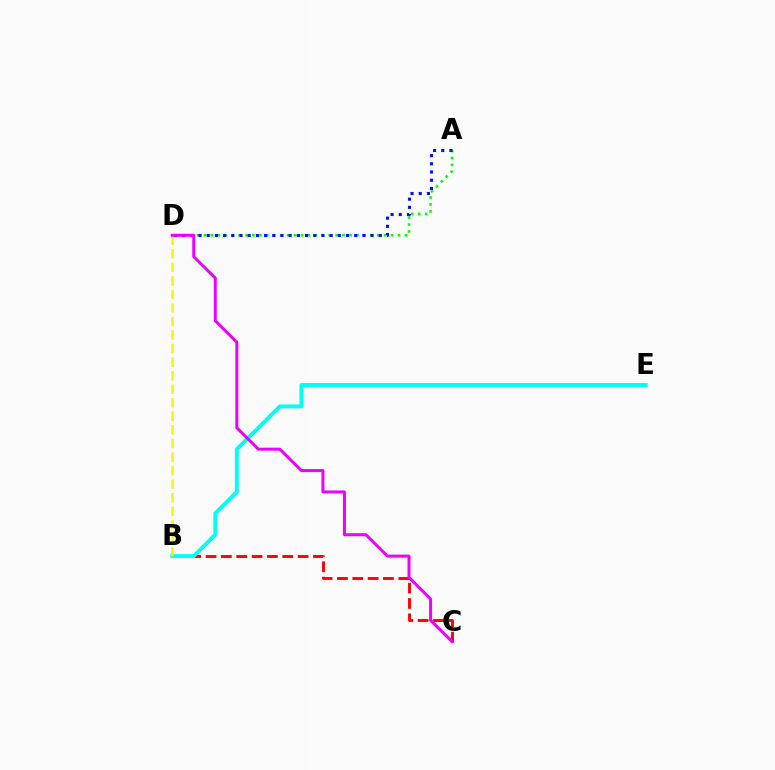{('A', 'D'): [{'color': '#08ff00', 'line_style': 'dotted', 'thickness': 1.88}, {'color': '#0010ff', 'line_style': 'dotted', 'thickness': 2.23}], ('B', 'C'): [{'color': '#ff0000', 'line_style': 'dashed', 'thickness': 2.08}], ('B', 'E'): [{'color': '#00fff6', 'line_style': 'solid', 'thickness': 2.81}], ('B', 'D'): [{'color': '#fcf500', 'line_style': 'dashed', 'thickness': 1.84}], ('C', 'D'): [{'color': '#ee00ff', 'line_style': 'solid', 'thickness': 2.16}]}